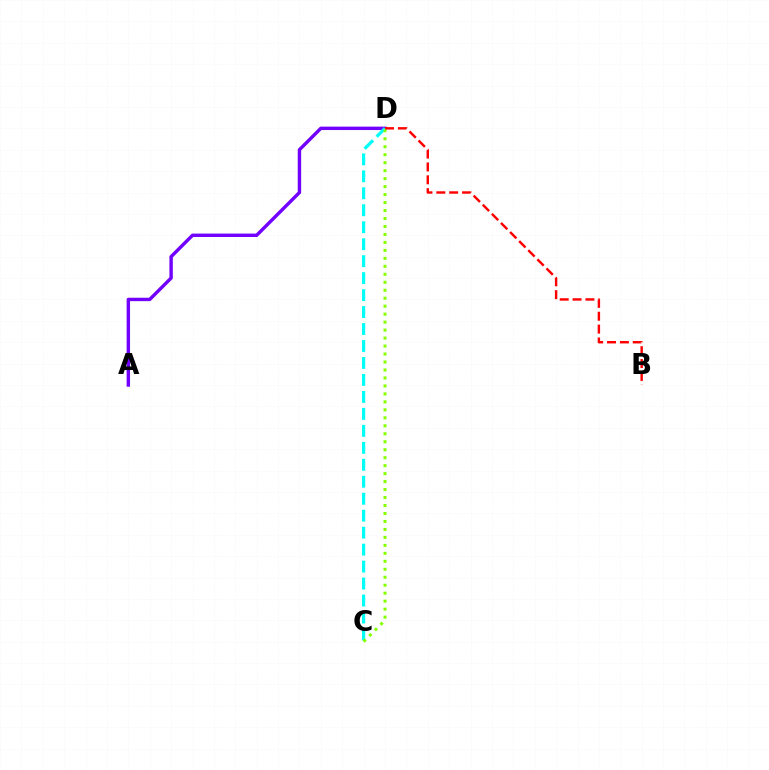{('A', 'D'): [{'color': '#7200ff', 'line_style': 'solid', 'thickness': 2.45}], ('C', 'D'): [{'color': '#00fff6', 'line_style': 'dashed', 'thickness': 2.31}, {'color': '#84ff00', 'line_style': 'dotted', 'thickness': 2.17}], ('B', 'D'): [{'color': '#ff0000', 'line_style': 'dashed', 'thickness': 1.75}]}